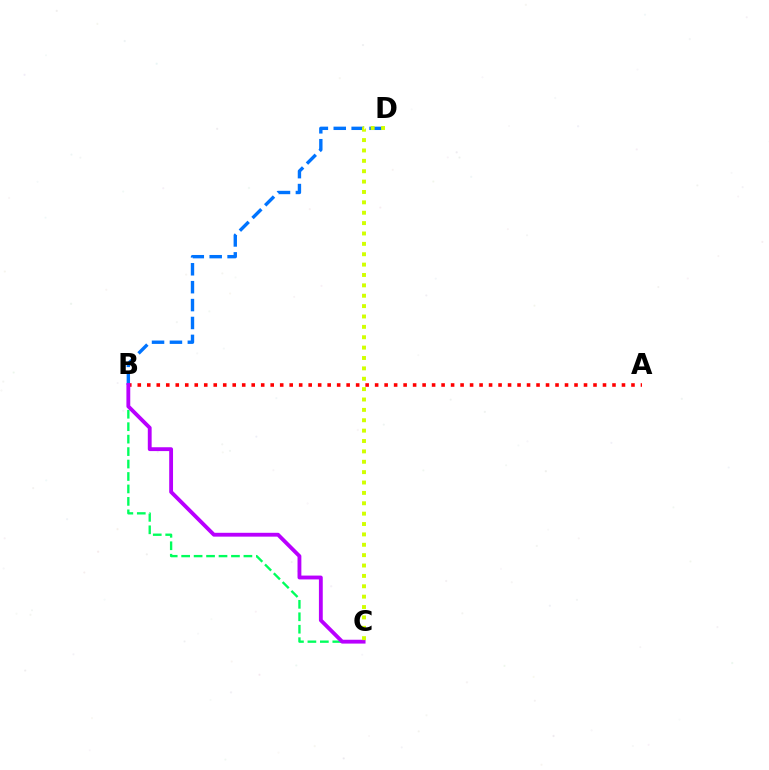{('B', 'C'): [{'color': '#00ff5c', 'line_style': 'dashed', 'thickness': 1.69}, {'color': '#b900ff', 'line_style': 'solid', 'thickness': 2.76}], ('B', 'D'): [{'color': '#0074ff', 'line_style': 'dashed', 'thickness': 2.43}], ('A', 'B'): [{'color': '#ff0000', 'line_style': 'dotted', 'thickness': 2.58}], ('C', 'D'): [{'color': '#d1ff00', 'line_style': 'dotted', 'thickness': 2.82}]}